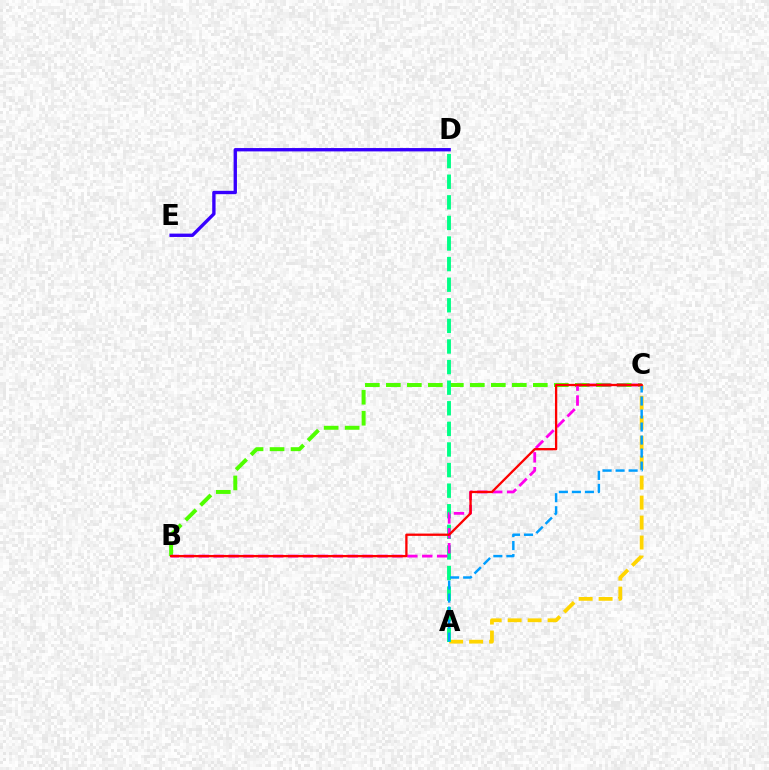{('B', 'C'): [{'color': '#4fff00', 'line_style': 'dashed', 'thickness': 2.85}, {'color': '#ff00ed', 'line_style': 'dashed', 'thickness': 2.02}, {'color': '#ff0000', 'line_style': 'solid', 'thickness': 1.66}], ('A', 'C'): [{'color': '#ffd500', 'line_style': 'dashed', 'thickness': 2.71}, {'color': '#009eff', 'line_style': 'dashed', 'thickness': 1.77}], ('D', 'E'): [{'color': '#3700ff', 'line_style': 'solid', 'thickness': 2.41}], ('A', 'D'): [{'color': '#00ff86', 'line_style': 'dashed', 'thickness': 2.8}]}